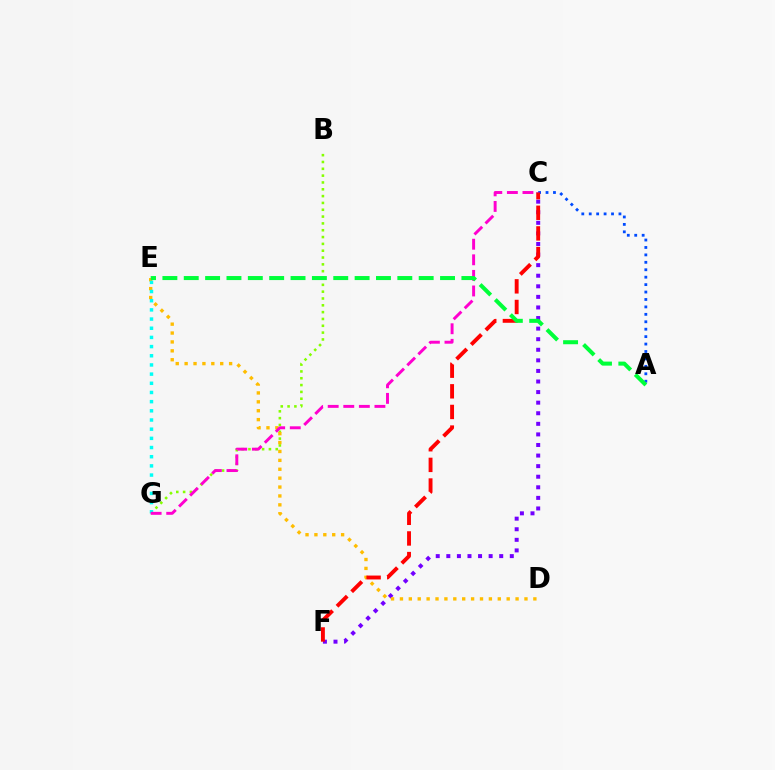{('A', 'C'): [{'color': '#004bff', 'line_style': 'dotted', 'thickness': 2.02}], ('C', 'F'): [{'color': '#7200ff', 'line_style': 'dotted', 'thickness': 2.87}, {'color': '#ff0000', 'line_style': 'dashed', 'thickness': 2.8}], ('B', 'G'): [{'color': '#84ff00', 'line_style': 'dotted', 'thickness': 1.85}], ('D', 'E'): [{'color': '#ffbd00', 'line_style': 'dotted', 'thickness': 2.42}], ('E', 'G'): [{'color': '#00fff6', 'line_style': 'dotted', 'thickness': 2.49}], ('C', 'G'): [{'color': '#ff00cf', 'line_style': 'dashed', 'thickness': 2.12}], ('A', 'E'): [{'color': '#00ff39', 'line_style': 'dashed', 'thickness': 2.9}]}